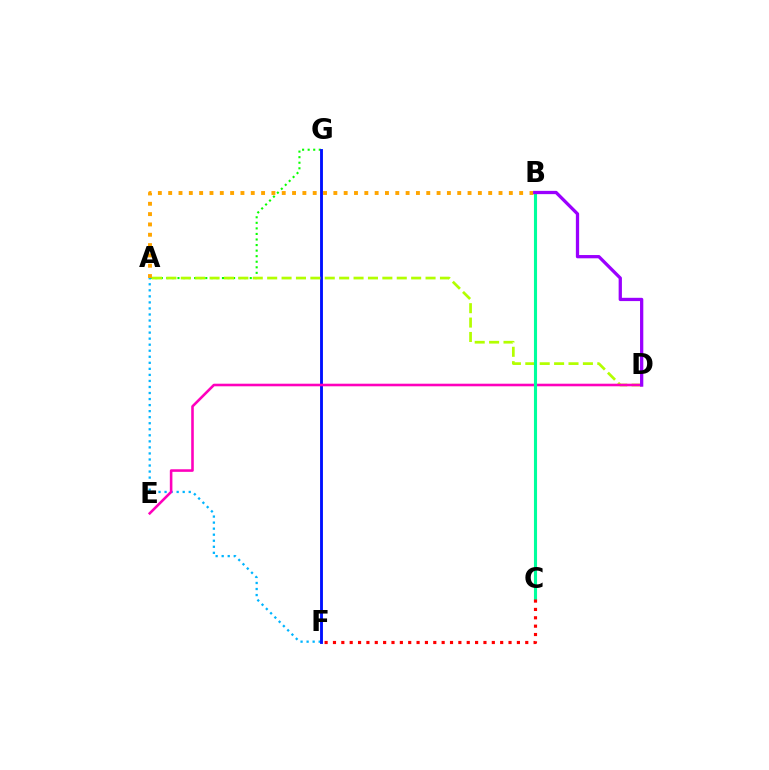{('A', 'G'): [{'color': '#08ff00', 'line_style': 'dotted', 'thickness': 1.51}], ('A', 'F'): [{'color': '#00b5ff', 'line_style': 'dotted', 'thickness': 1.64}], ('F', 'G'): [{'color': '#0010ff', 'line_style': 'solid', 'thickness': 2.07}], ('A', 'D'): [{'color': '#b3ff00', 'line_style': 'dashed', 'thickness': 1.96}], ('D', 'E'): [{'color': '#ff00bd', 'line_style': 'solid', 'thickness': 1.86}], ('B', 'C'): [{'color': '#00ff9d', 'line_style': 'solid', 'thickness': 2.23}], ('A', 'B'): [{'color': '#ffa500', 'line_style': 'dotted', 'thickness': 2.8}], ('C', 'F'): [{'color': '#ff0000', 'line_style': 'dotted', 'thickness': 2.27}], ('B', 'D'): [{'color': '#9b00ff', 'line_style': 'solid', 'thickness': 2.36}]}